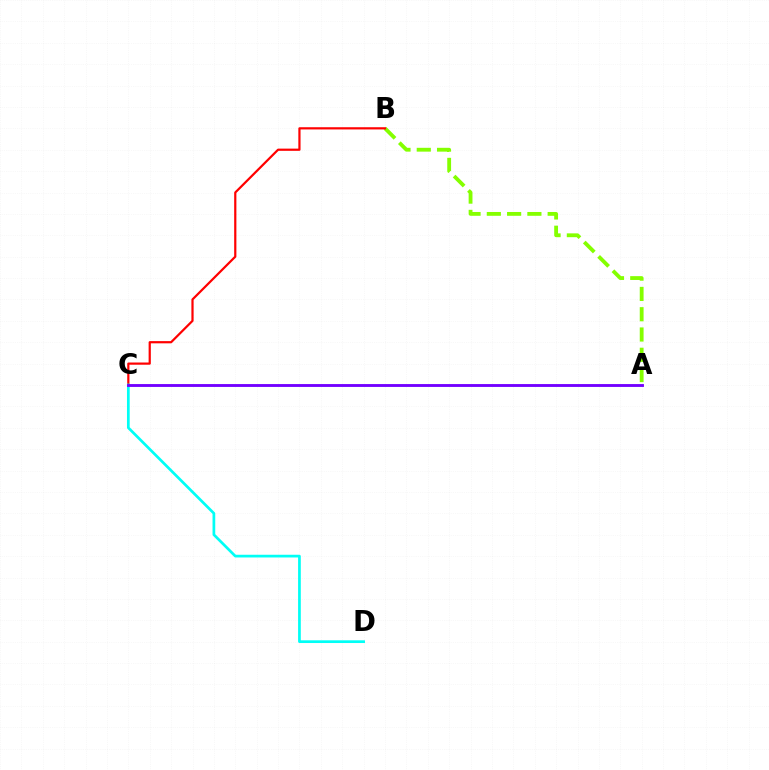{('A', 'B'): [{'color': '#84ff00', 'line_style': 'dashed', 'thickness': 2.76}], ('B', 'C'): [{'color': '#ff0000', 'line_style': 'solid', 'thickness': 1.59}], ('C', 'D'): [{'color': '#00fff6', 'line_style': 'solid', 'thickness': 1.95}], ('A', 'C'): [{'color': '#7200ff', 'line_style': 'solid', 'thickness': 2.06}]}